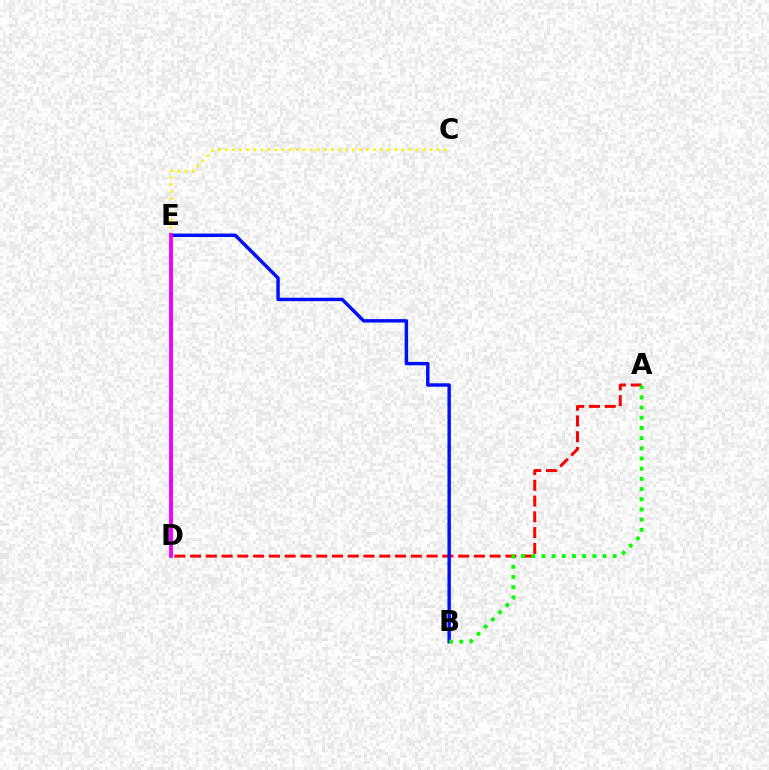{('D', 'E'): [{'color': '#00fff6', 'line_style': 'dashed', 'thickness': 1.83}, {'color': '#ee00ff', 'line_style': 'solid', 'thickness': 2.76}], ('A', 'D'): [{'color': '#ff0000', 'line_style': 'dashed', 'thickness': 2.14}], ('C', 'E'): [{'color': '#fcf500', 'line_style': 'dotted', 'thickness': 1.92}], ('B', 'E'): [{'color': '#0010ff', 'line_style': 'solid', 'thickness': 2.47}], ('A', 'B'): [{'color': '#08ff00', 'line_style': 'dotted', 'thickness': 2.77}]}